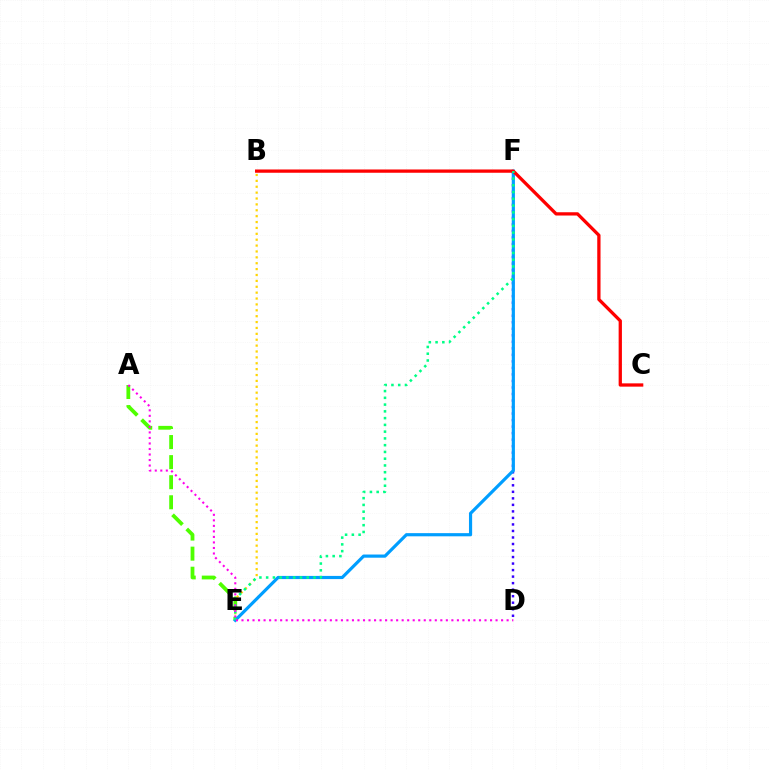{('D', 'F'): [{'color': '#3700ff', 'line_style': 'dotted', 'thickness': 1.77}], ('B', 'E'): [{'color': '#ffd500', 'line_style': 'dotted', 'thickness': 1.6}], ('A', 'E'): [{'color': '#4fff00', 'line_style': 'dashed', 'thickness': 2.73}], ('E', 'F'): [{'color': '#009eff', 'line_style': 'solid', 'thickness': 2.28}, {'color': '#00ff86', 'line_style': 'dotted', 'thickness': 1.84}], ('B', 'C'): [{'color': '#ff0000', 'line_style': 'solid', 'thickness': 2.36}], ('A', 'D'): [{'color': '#ff00ed', 'line_style': 'dotted', 'thickness': 1.5}]}